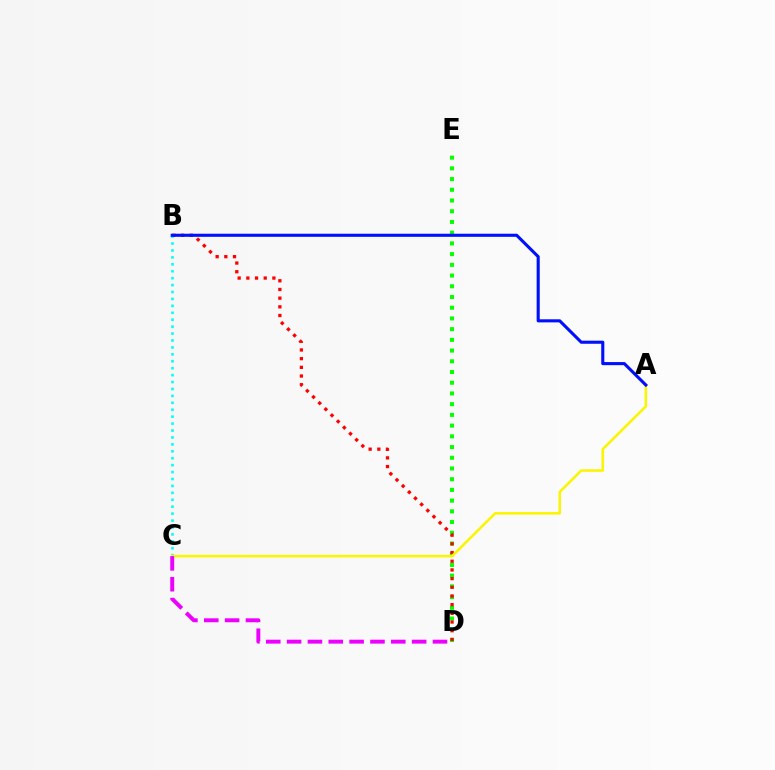{('D', 'E'): [{'color': '#08ff00', 'line_style': 'dotted', 'thickness': 2.91}], ('B', 'D'): [{'color': '#ff0000', 'line_style': 'dotted', 'thickness': 2.36}], ('B', 'C'): [{'color': '#00fff6', 'line_style': 'dotted', 'thickness': 1.88}], ('A', 'C'): [{'color': '#fcf500', 'line_style': 'solid', 'thickness': 1.84}], ('A', 'B'): [{'color': '#0010ff', 'line_style': 'solid', 'thickness': 2.23}], ('C', 'D'): [{'color': '#ee00ff', 'line_style': 'dashed', 'thickness': 2.83}]}